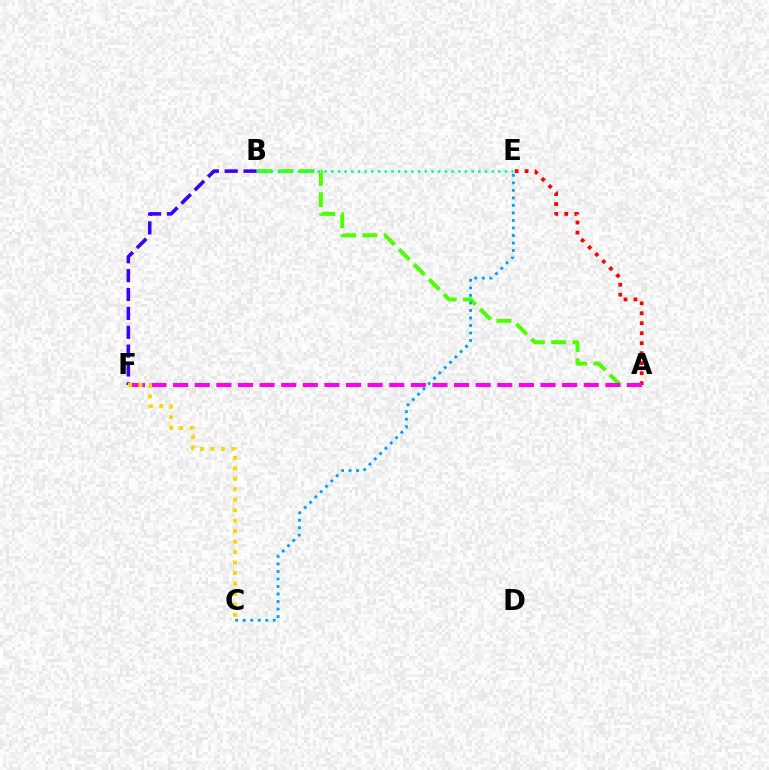{('A', 'E'): [{'color': '#ff0000', 'line_style': 'dotted', 'thickness': 2.71}], ('A', 'B'): [{'color': '#4fff00', 'line_style': 'dashed', 'thickness': 2.88}], ('A', 'F'): [{'color': '#ff00ed', 'line_style': 'dashed', 'thickness': 2.94}], ('B', 'F'): [{'color': '#3700ff', 'line_style': 'dashed', 'thickness': 2.56}], ('C', 'E'): [{'color': '#009eff', 'line_style': 'dotted', 'thickness': 2.04}], ('C', 'F'): [{'color': '#ffd500', 'line_style': 'dotted', 'thickness': 2.84}], ('B', 'E'): [{'color': '#00ff86', 'line_style': 'dotted', 'thickness': 1.82}]}